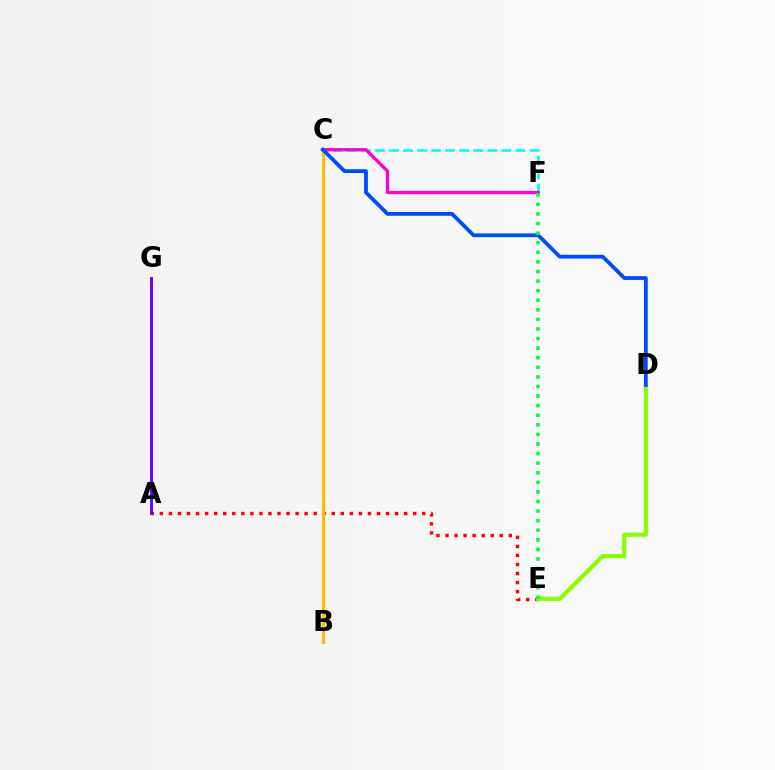{('C', 'F'): [{'color': '#00fff6', 'line_style': 'dashed', 'thickness': 1.91}, {'color': '#ff00cf', 'line_style': 'solid', 'thickness': 2.35}], ('A', 'E'): [{'color': '#ff0000', 'line_style': 'dotted', 'thickness': 2.46}], ('A', 'G'): [{'color': '#7200ff', 'line_style': 'solid', 'thickness': 2.12}], ('B', 'C'): [{'color': '#ffbd00', 'line_style': 'solid', 'thickness': 2.27}], ('D', 'E'): [{'color': '#84ff00', 'line_style': 'solid', 'thickness': 2.96}], ('C', 'D'): [{'color': '#004bff', 'line_style': 'solid', 'thickness': 2.72}], ('E', 'F'): [{'color': '#00ff39', 'line_style': 'dotted', 'thickness': 2.6}]}